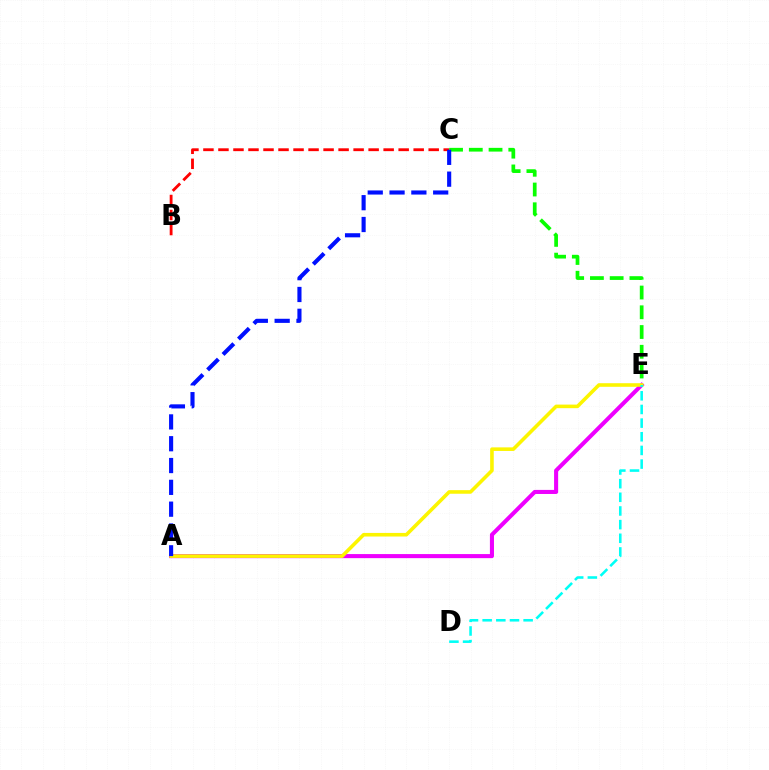{('A', 'E'): [{'color': '#ee00ff', 'line_style': 'solid', 'thickness': 2.93}, {'color': '#fcf500', 'line_style': 'solid', 'thickness': 2.58}], ('B', 'C'): [{'color': '#ff0000', 'line_style': 'dashed', 'thickness': 2.04}], ('C', 'E'): [{'color': '#08ff00', 'line_style': 'dashed', 'thickness': 2.68}], ('A', 'C'): [{'color': '#0010ff', 'line_style': 'dashed', 'thickness': 2.96}], ('D', 'E'): [{'color': '#00fff6', 'line_style': 'dashed', 'thickness': 1.86}]}